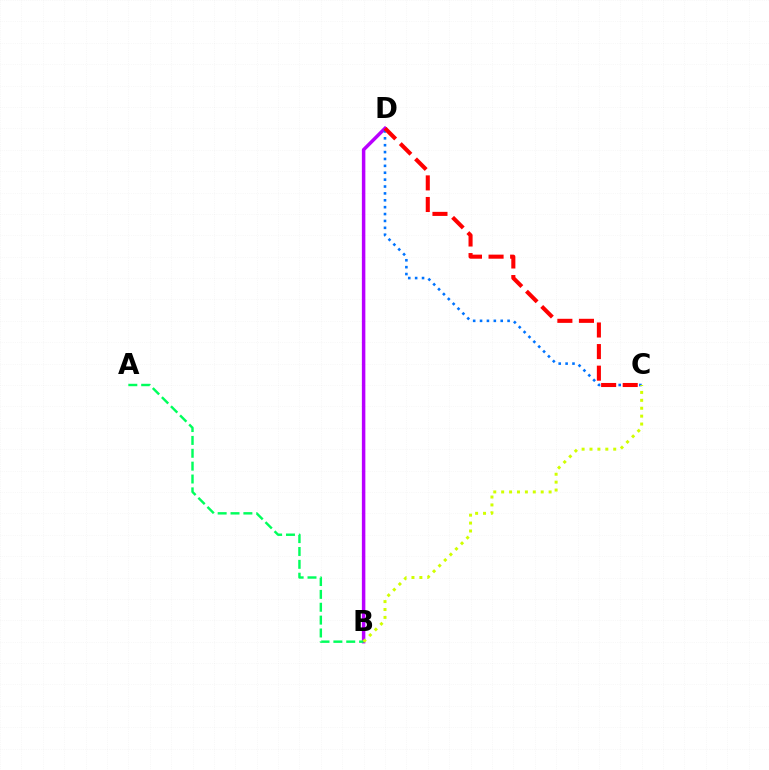{('B', 'D'): [{'color': '#b900ff', 'line_style': 'solid', 'thickness': 2.5}], ('C', 'D'): [{'color': '#0074ff', 'line_style': 'dotted', 'thickness': 1.87}, {'color': '#ff0000', 'line_style': 'dashed', 'thickness': 2.93}], ('A', 'B'): [{'color': '#00ff5c', 'line_style': 'dashed', 'thickness': 1.75}], ('B', 'C'): [{'color': '#d1ff00', 'line_style': 'dotted', 'thickness': 2.15}]}